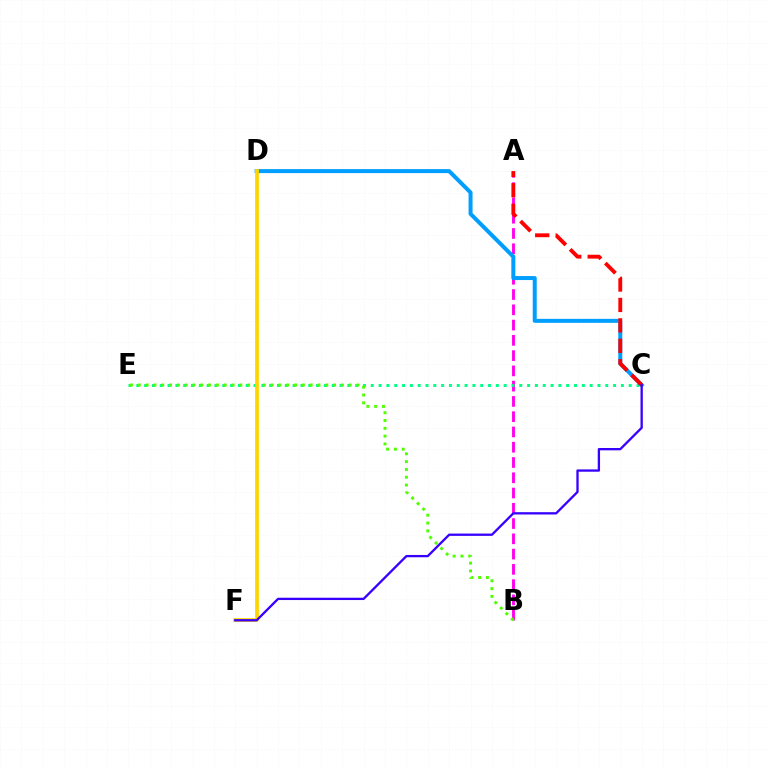{('A', 'B'): [{'color': '#ff00ed', 'line_style': 'dashed', 'thickness': 2.07}], ('C', 'E'): [{'color': '#00ff86', 'line_style': 'dotted', 'thickness': 2.12}], ('C', 'D'): [{'color': '#009eff', 'line_style': 'solid', 'thickness': 2.88}], ('B', 'E'): [{'color': '#4fff00', 'line_style': 'dotted', 'thickness': 2.12}], ('A', 'C'): [{'color': '#ff0000', 'line_style': 'dashed', 'thickness': 2.78}], ('D', 'F'): [{'color': '#ffd500', 'line_style': 'solid', 'thickness': 2.71}], ('C', 'F'): [{'color': '#3700ff', 'line_style': 'solid', 'thickness': 1.66}]}